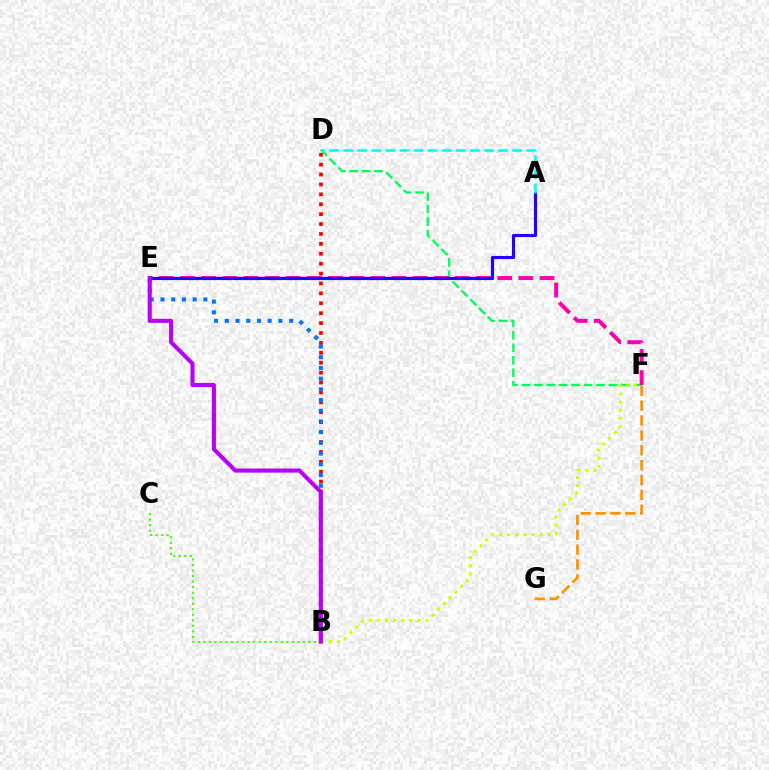{('F', 'G'): [{'color': '#ff9400', 'line_style': 'dashed', 'thickness': 2.02}], ('B', 'D'): [{'color': '#ff0000', 'line_style': 'dotted', 'thickness': 2.69}], ('D', 'F'): [{'color': '#00ff5c', 'line_style': 'dashed', 'thickness': 1.69}], ('B', 'C'): [{'color': '#3dff00', 'line_style': 'dotted', 'thickness': 1.5}], ('B', 'F'): [{'color': '#d1ff00', 'line_style': 'dotted', 'thickness': 2.2}], ('E', 'F'): [{'color': '#ff00ac', 'line_style': 'dashed', 'thickness': 2.87}], ('B', 'E'): [{'color': '#0074ff', 'line_style': 'dotted', 'thickness': 2.91}, {'color': '#b900ff', 'line_style': 'solid', 'thickness': 2.94}], ('A', 'E'): [{'color': '#2500ff', 'line_style': 'solid', 'thickness': 2.25}], ('A', 'D'): [{'color': '#00fff6', 'line_style': 'dashed', 'thickness': 1.91}]}